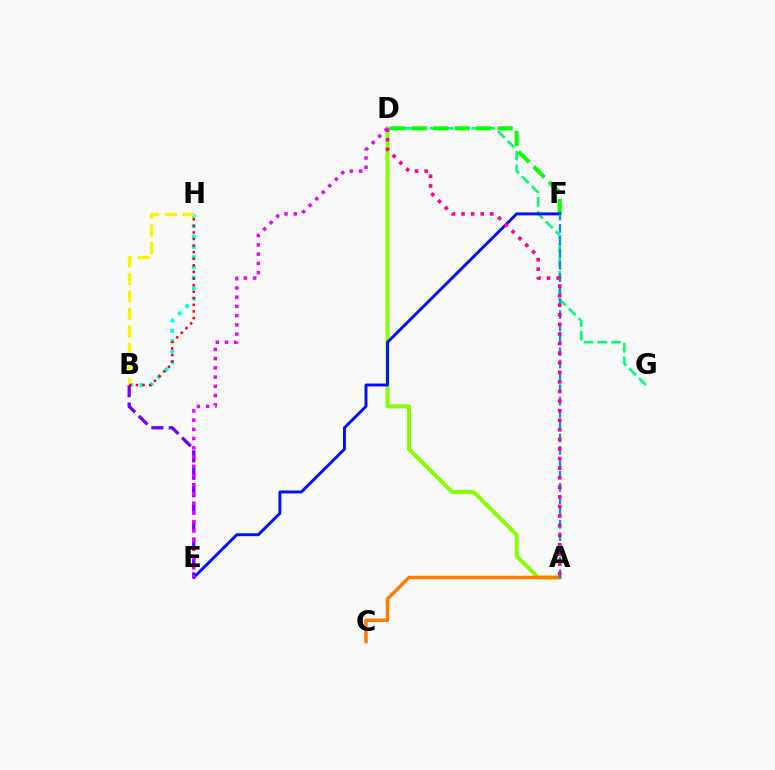{('A', 'D'): [{'color': '#84ff00', 'line_style': 'solid', 'thickness': 2.78}, {'color': '#ff0094', 'line_style': 'dotted', 'thickness': 2.6}], ('D', 'G'): [{'color': '#00ff74', 'line_style': 'dashed', 'thickness': 1.87}], ('B', 'H'): [{'color': '#00fff6', 'line_style': 'dotted', 'thickness': 2.81}, {'color': '#fcf500', 'line_style': 'dashed', 'thickness': 2.39}, {'color': '#ff0000', 'line_style': 'dotted', 'thickness': 1.79}], ('A', 'C'): [{'color': '#ff7c00', 'line_style': 'solid', 'thickness': 2.5}], ('D', 'F'): [{'color': '#08ff00', 'line_style': 'dashed', 'thickness': 2.92}], ('B', 'E'): [{'color': '#7200ff', 'line_style': 'dashed', 'thickness': 2.37}], ('E', 'F'): [{'color': '#0010ff', 'line_style': 'solid', 'thickness': 2.11}], ('A', 'F'): [{'color': '#008cff', 'line_style': 'dashed', 'thickness': 1.68}], ('D', 'E'): [{'color': '#ee00ff', 'line_style': 'dotted', 'thickness': 2.51}]}